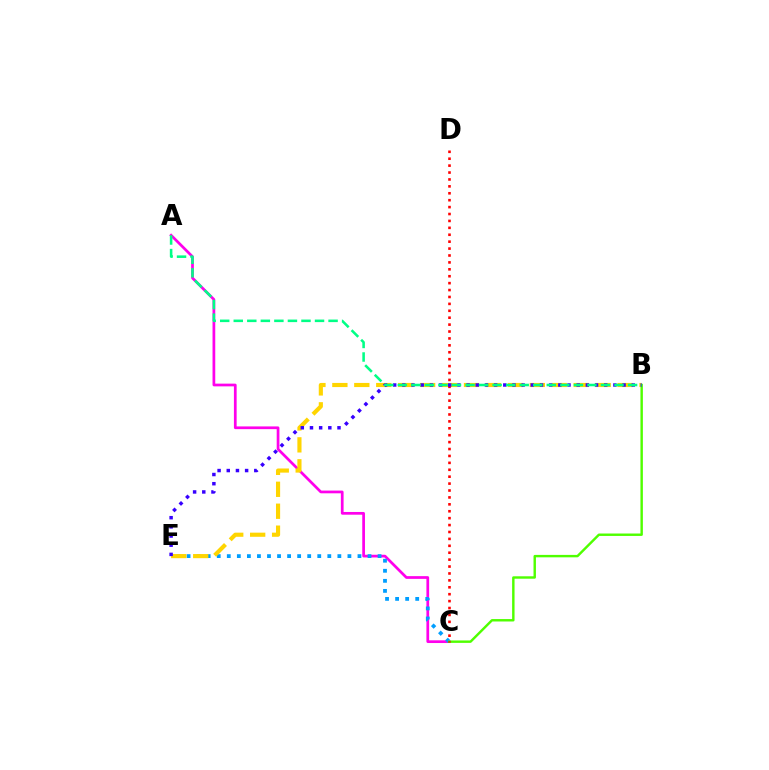{('A', 'C'): [{'color': '#ff00ed', 'line_style': 'solid', 'thickness': 1.96}], ('C', 'E'): [{'color': '#009eff', 'line_style': 'dotted', 'thickness': 2.73}], ('B', 'E'): [{'color': '#ffd500', 'line_style': 'dashed', 'thickness': 2.98}, {'color': '#3700ff', 'line_style': 'dotted', 'thickness': 2.49}], ('B', 'C'): [{'color': '#4fff00', 'line_style': 'solid', 'thickness': 1.75}], ('C', 'D'): [{'color': '#ff0000', 'line_style': 'dotted', 'thickness': 1.88}], ('A', 'B'): [{'color': '#00ff86', 'line_style': 'dashed', 'thickness': 1.84}]}